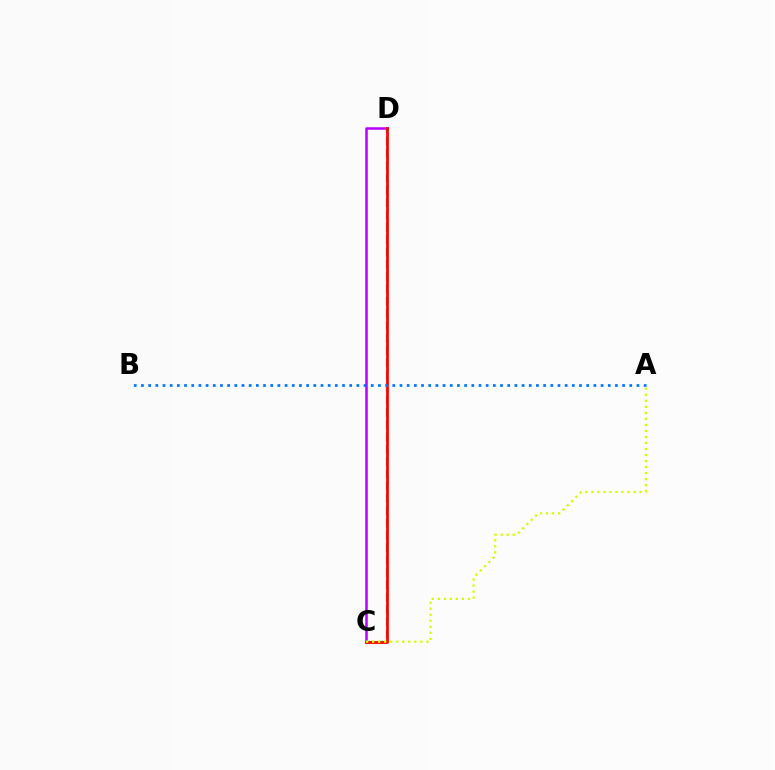{('C', 'D'): [{'color': '#b900ff', 'line_style': 'solid', 'thickness': 1.81}, {'color': '#00ff5c', 'line_style': 'dashed', 'thickness': 1.67}, {'color': '#ff0000', 'line_style': 'solid', 'thickness': 1.98}], ('A', 'B'): [{'color': '#0074ff', 'line_style': 'dotted', 'thickness': 1.95}], ('A', 'C'): [{'color': '#d1ff00', 'line_style': 'dotted', 'thickness': 1.64}]}